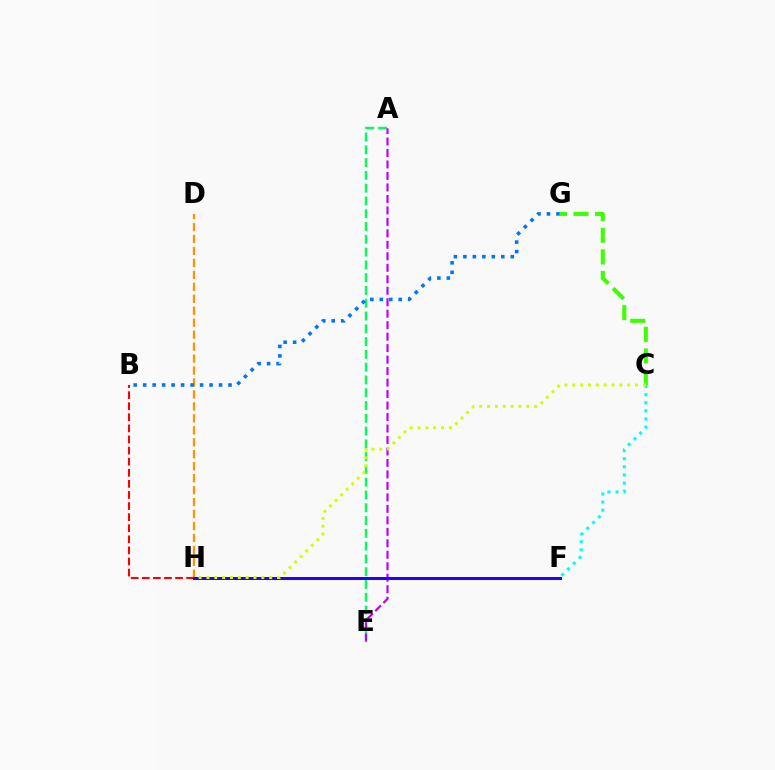{('C', 'F'): [{'color': '#00fff6', 'line_style': 'dotted', 'thickness': 2.2}], ('A', 'E'): [{'color': '#00ff5c', 'line_style': 'dashed', 'thickness': 1.74}, {'color': '#b900ff', 'line_style': 'dashed', 'thickness': 1.56}], ('C', 'G'): [{'color': '#3dff00', 'line_style': 'dashed', 'thickness': 2.93}], ('F', 'H'): [{'color': '#ff00ac', 'line_style': 'solid', 'thickness': 1.81}, {'color': '#2500ff', 'line_style': 'solid', 'thickness': 2.15}], ('B', 'H'): [{'color': '#ff0000', 'line_style': 'dashed', 'thickness': 1.51}], ('D', 'H'): [{'color': '#ff9400', 'line_style': 'dashed', 'thickness': 1.62}], ('B', 'G'): [{'color': '#0074ff', 'line_style': 'dotted', 'thickness': 2.58}], ('C', 'H'): [{'color': '#d1ff00', 'line_style': 'dotted', 'thickness': 2.13}]}